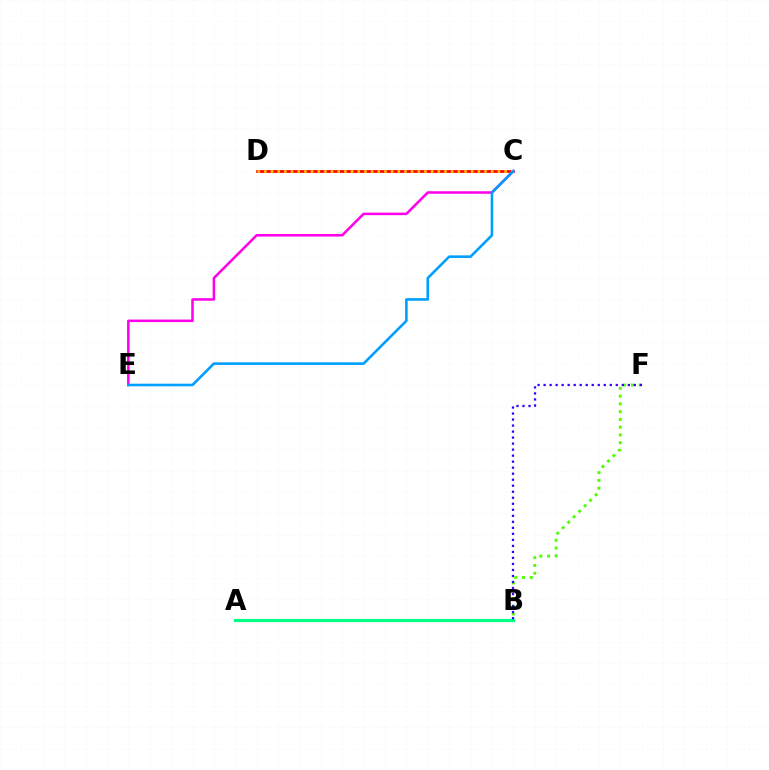{('B', 'F'): [{'color': '#4fff00', 'line_style': 'dotted', 'thickness': 2.11}, {'color': '#3700ff', 'line_style': 'dotted', 'thickness': 1.63}], ('C', 'D'): [{'color': '#ff0000', 'line_style': 'solid', 'thickness': 1.94}, {'color': '#ffd500', 'line_style': 'dotted', 'thickness': 1.81}], ('A', 'B'): [{'color': '#00ff86', 'line_style': 'solid', 'thickness': 2.29}], ('C', 'E'): [{'color': '#ff00ed', 'line_style': 'solid', 'thickness': 1.82}, {'color': '#009eff', 'line_style': 'solid', 'thickness': 1.86}]}